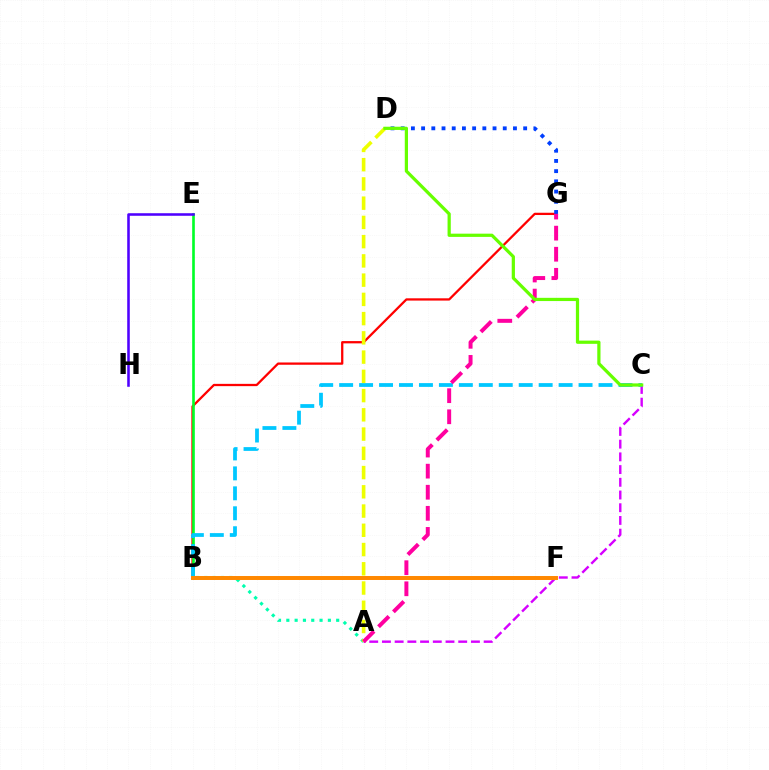{('A', 'B'): [{'color': '#00ffaf', 'line_style': 'dotted', 'thickness': 2.26}], ('B', 'G'): [{'color': '#ff0000', 'line_style': 'solid', 'thickness': 1.64}], ('A', 'C'): [{'color': '#d600ff', 'line_style': 'dashed', 'thickness': 1.73}], ('B', 'E'): [{'color': '#00ff27', 'line_style': 'solid', 'thickness': 1.9}], ('B', 'C'): [{'color': '#00c7ff', 'line_style': 'dashed', 'thickness': 2.71}], ('D', 'G'): [{'color': '#003fff', 'line_style': 'dotted', 'thickness': 2.77}], ('A', 'D'): [{'color': '#eeff00', 'line_style': 'dashed', 'thickness': 2.61}], ('E', 'H'): [{'color': '#4f00ff', 'line_style': 'solid', 'thickness': 1.85}], ('B', 'F'): [{'color': '#ff8800', 'line_style': 'solid', 'thickness': 2.86}], ('A', 'G'): [{'color': '#ff00a0', 'line_style': 'dashed', 'thickness': 2.86}], ('C', 'D'): [{'color': '#66ff00', 'line_style': 'solid', 'thickness': 2.32}]}